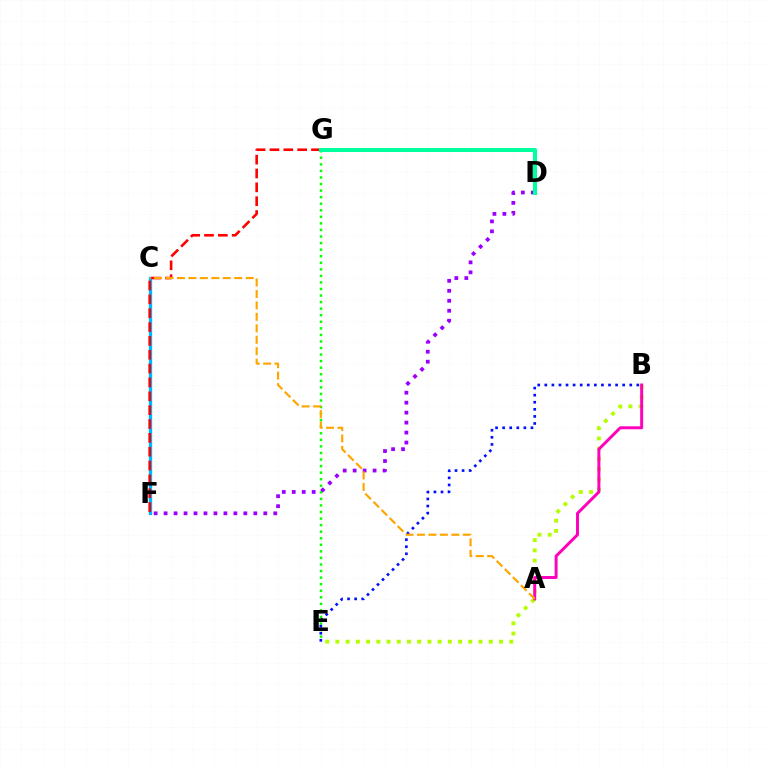{('C', 'F'): [{'color': '#00b5ff', 'line_style': 'solid', 'thickness': 2.39}], ('B', 'E'): [{'color': '#b3ff00', 'line_style': 'dotted', 'thickness': 2.78}, {'color': '#0010ff', 'line_style': 'dotted', 'thickness': 1.92}], ('E', 'G'): [{'color': '#08ff00', 'line_style': 'dotted', 'thickness': 1.78}], ('F', 'G'): [{'color': '#ff0000', 'line_style': 'dashed', 'thickness': 1.88}], ('A', 'B'): [{'color': '#ff00bd', 'line_style': 'solid', 'thickness': 2.13}], ('D', 'F'): [{'color': '#9b00ff', 'line_style': 'dotted', 'thickness': 2.71}], ('D', 'G'): [{'color': '#00ff9d', 'line_style': 'solid', 'thickness': 2.91}], ('A', 'C'): [{'color': '#ffa500', 'line_style': 'dashed', 'thickness': 1.56}]}